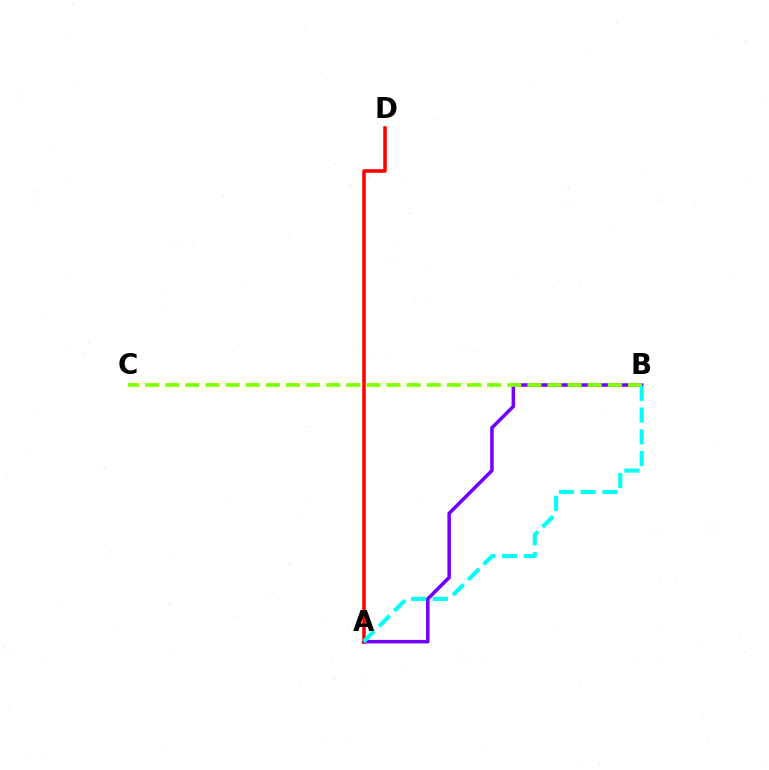{('A', 'B'): [{'color': '#7200ff', 'line_style': 'solid', 'thickness': 2.54}, {'color': '#00fff6', 'line_style': 'dashed', 'thickness': 2.95}], ('A', 'D'): [{'color': '#ff0000', 'line_style': 'solid', 'thickness': 2.54}], ('B', 'C'): [{'color': '#84ff00', 'line_style': 'dashed', 'thickness': 2.73}]}